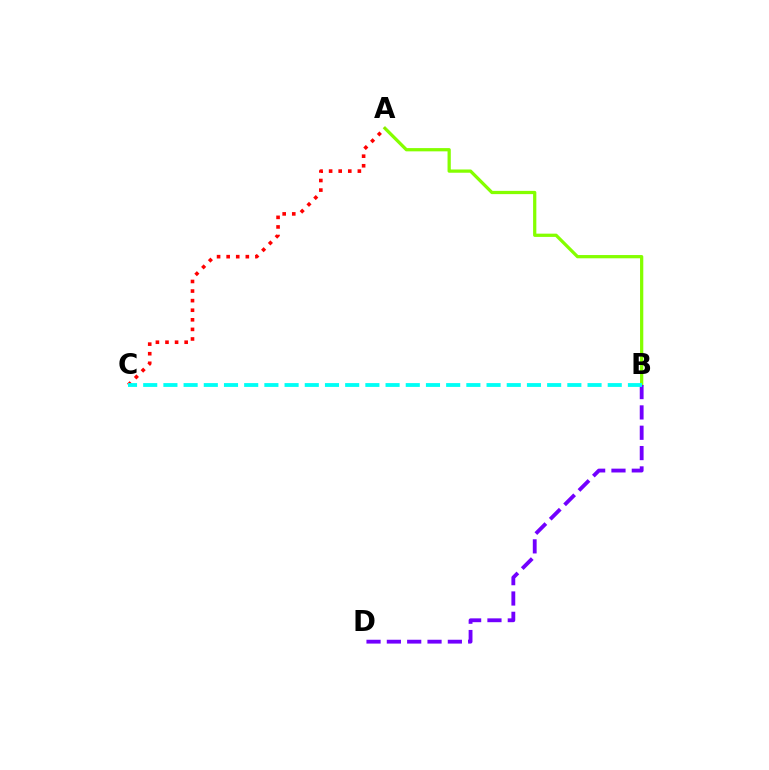{('A', 'B'): [{'color': '#84ff00', 'line_style': 'solid', 'thickness': 2.34}], ('A', 'C'): [{'color': '#ff0000', 'line_style': 'dotted', 'thickness': 2.6}], ('B', 'D'): [{'color': '#7200ff', 'line_style': 'dashed', 'thickness': 2.76}], ('B', 'C'): [{'color': '#00fff6', 'line_style': 'dashed', 'thickness': 2.74}]}